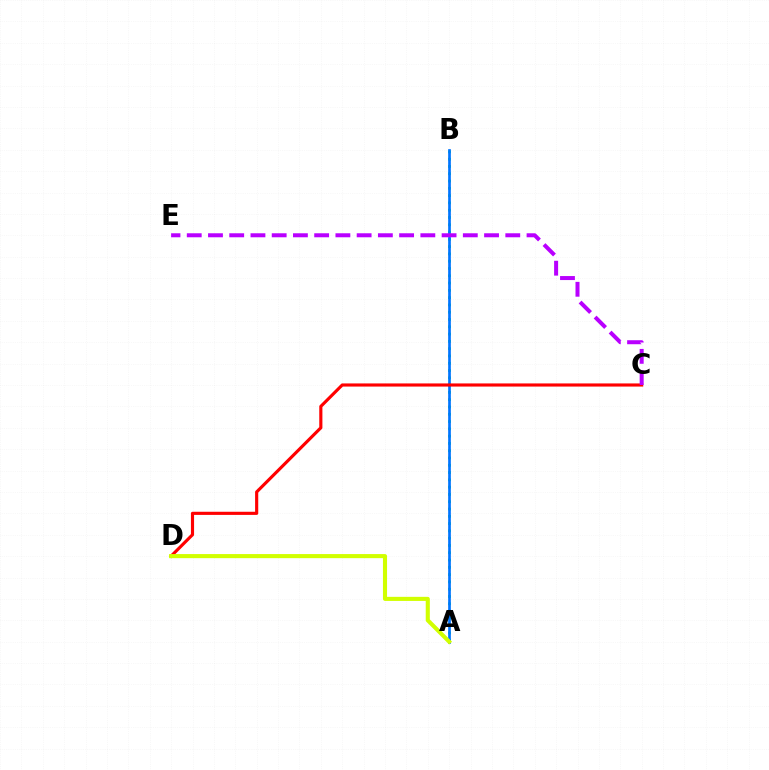{('A', 'B'): [{'color': '#00ff5c', 'line_style': 'dotted', 'thickness': 1.98}, {'color': '#0074ff', 'line_style': 'solid', 'thickness': 1.93}], ('C', 'D'): [{'color': '#ff0000', 'line_style': 'solid', 'thickness': 2.26}], ('A', 'D'): [{'color': '#d1ff00', 'line_style': 'solid', 'thickness': 2.95}], ('C', 'E'): [{'color': '#b900ff', 'line_style': 'dashed', 'thickness': 2.88}]}